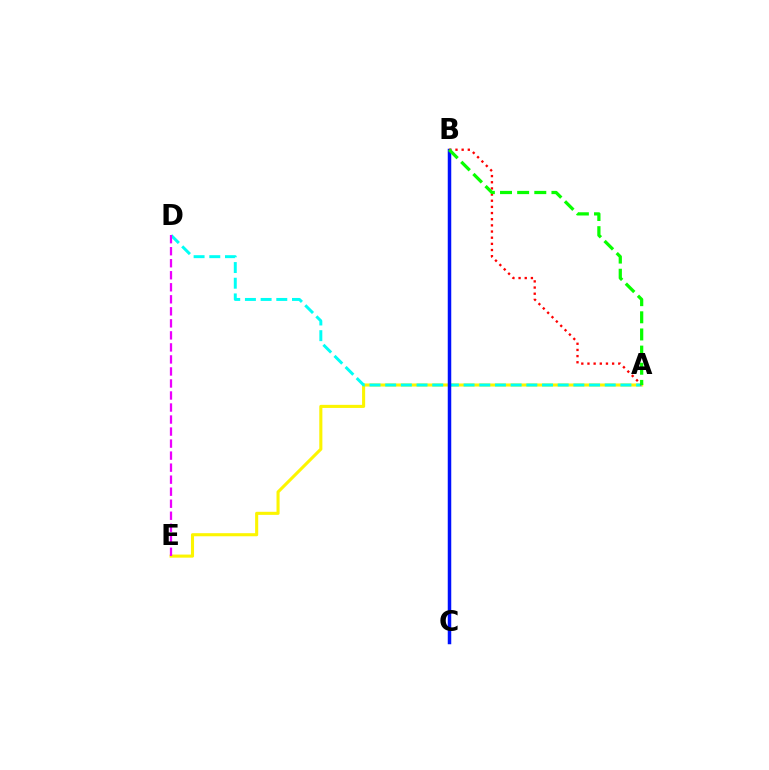{('A', 'E'): [{'color': '#fcf500', 'line_style': 'solid', 'thickness': 2.22}], ('A', 'D'): [{'color': '#00fff6', 'line_style': 'dashed', 'thickness': 2.13}], ('B', 'C'): [{'color': '#0010ff', 'line_style': 'solid', 'thickness': 2.52}], ('A', 'B'): [{'color': '#ff0000', 'line_style': 'dotted', 'thickness': 1.67}, {'color': '#08ff00', 'line_style': 'dashed', 'thickness': 2.33}], ('D', 'E'): [{'color': '#ee00ff', 'line_style': 'dashed', 'thickness': 1.63}]}